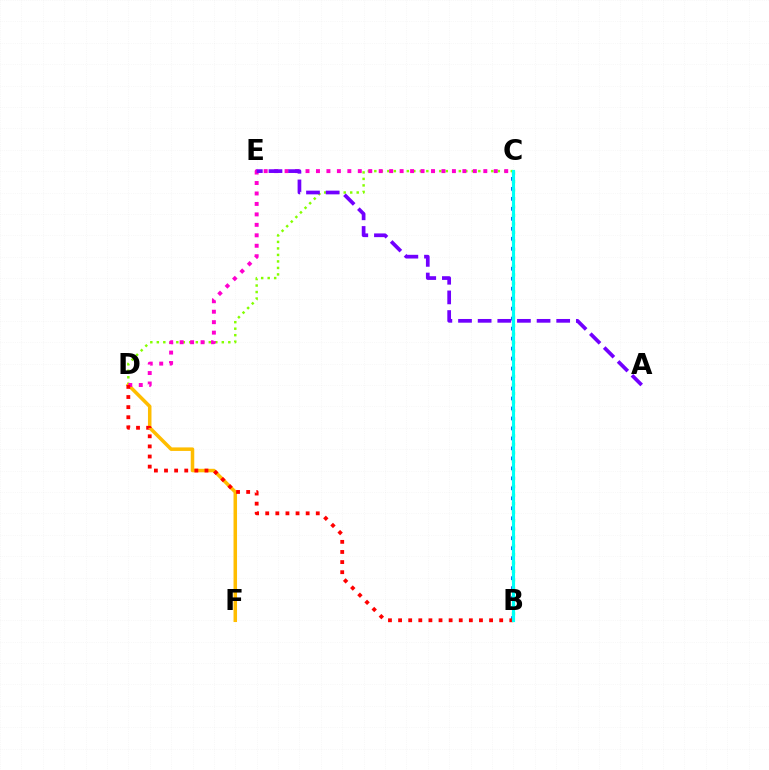{('B', 'C'): [{'color': '#00ff39', 'line_style': 'dotted', 'thickness': 2.3}, {'color': '#004bff', 'line_style': 'dotted', 'thickness': 2.71}, {'color': '#00fff6', 'line_style': 'solid', 'thickness': 2.27}], ('C', 'D'): [{'color': '#84ff00', 'line_style': 'dotted', 'thickness': 1.77}, {'color': '#ff00cf', 'line_style': 'dotted', 'thickness': 2.84}], ('D', 'F'): [{'color': '#ffbd00', 'line_style': 'solid', 'thickness': 2.53}], ('A', 'E'): [{'color': '#7200ff', 'line_style': 'dashed', 'thickness': 2.67}], ('B', 'D'): [{'color': '#ff0000', 'line_style': 'dotted', 'thickness': 2.75}]}